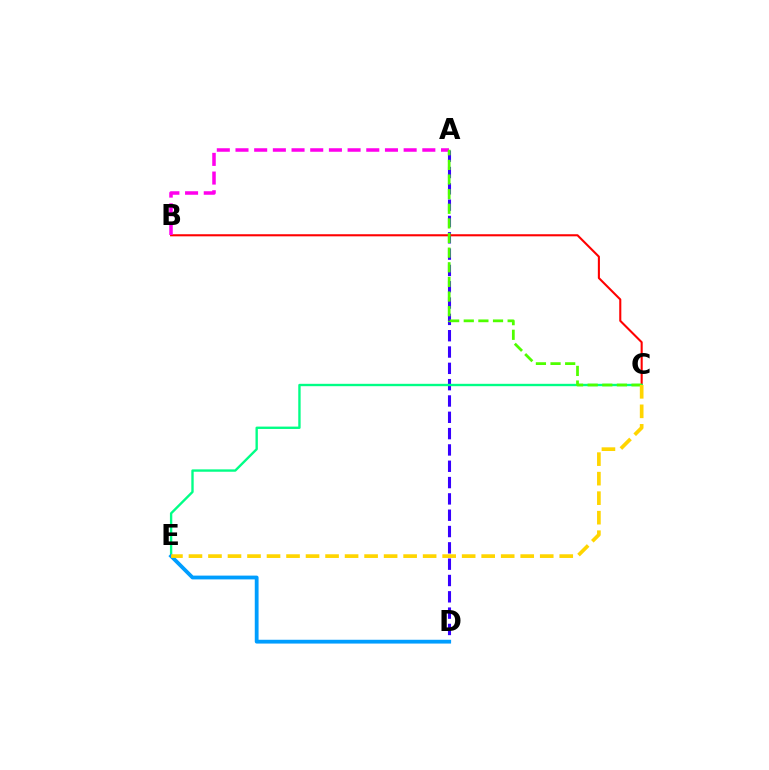{('A', 'D'): [{'color': '#3700ff', 'line_style': 'dashed', 'thickness': 2.22}], ('B', 'C'): [{'color': '#ff0000', 'line_style': 'solid', 'thickness': 1.5}], ('A', 'B'): [{'color': '#ff00ed', 'line_style': 'dashed', 'thickness': 2.54}], ('C', 'E'): [{'color': '#00ff86', 'line_style': 'solid', 'thickness': 1.71}, {'color': '#ffd500', 'line_style': 'dashed', 'thickness': 2.65}], ('D', 'E'): [{'color': '#009eff', 'line_style': 'solid', 'thickness': 2.73}], ('A', 'C'): [{'color': '#4fff00', 'line_style': 'dashed', 'thickness': 1.99}]}